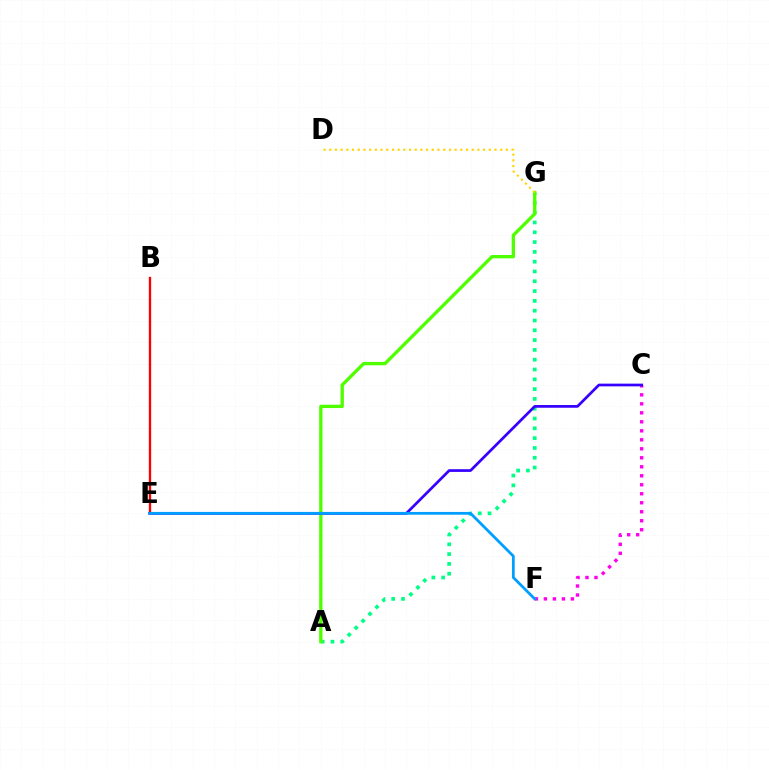{('C', 'F'): [{'color': '#ff00ed', 'line_style': 'dotted', 'thickness': 2.44}], ('A', 'G'): [{'color': '#00ff86', 'line_style': 'dotted', 'thickness': 2.66}, {'color': '#4fff00', 'line_style': 'solid', 'thickness': 2.39}], ('B', 'E'): [{'color': '#ff0000', 'line_style': 'solid', 'thickness': 1.67}], ('C', 'E'): [{'color': '#3700ff', 'line_style': 'solid', 'thickness': 1.95}], ('D', 'G'): [{'color': '#ffd500', 'line_style': 'dotted', 'thickness': 1.55}], ('E', 'F'): [{'color': '#009eff', 'line_style': 'solid', 'thickness': 2.0}]}